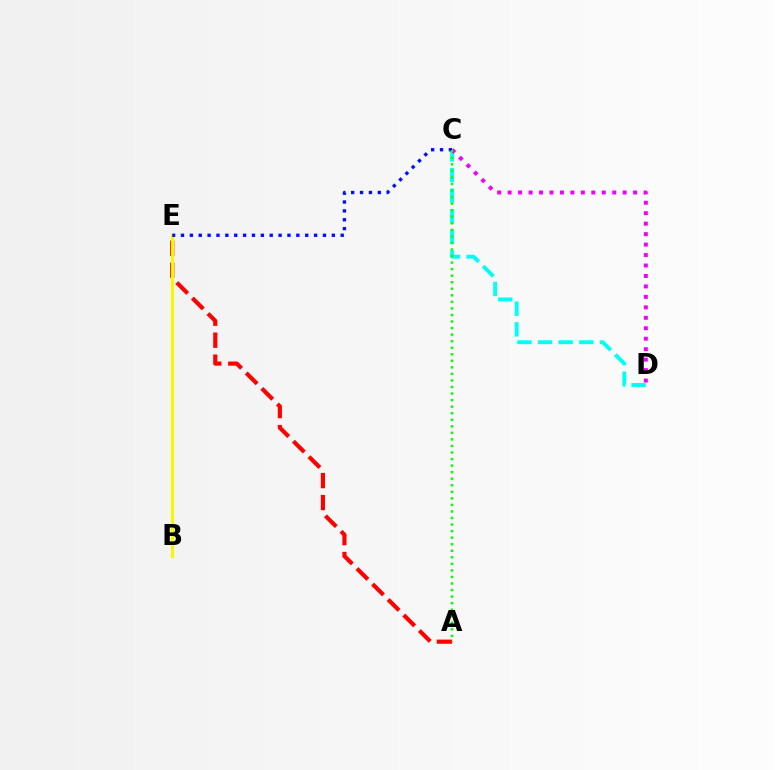{('A', 'E'): [{'color': '#ff0000', 'line_style': 'dashed', 'thickness': 2.99}], ('B', 'E'): [{'color': '#fcf500', 'line_style': 'solid', 'thickness': 2.24}], ('C', 'D'): [{'color': '#00fff6', 'line_style': 'dashed', 'thickness': 2.8}, {'color': '#ee00ff', 'line_style': 'dotted', 'thickness': 2.84}], ('C', 'E'): [{'color': '#0010ff', 'line_style': 'dotted', 'thickness': 2.41}], ('A', 'C'): [{'color': '#08ff00', 'line_style': 'dotted', 'thickness': 1.78}]}